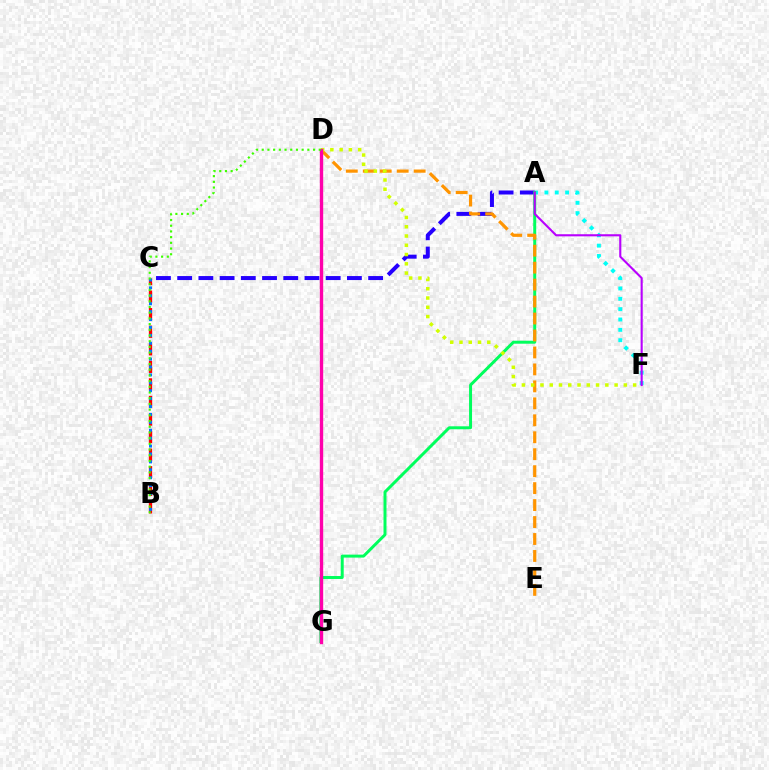{('A', 'F'): [{'color': '#00fff6', 'line_style': 'dotted', 'thickness': 2.81}, {'color': '#b900ff', 'line_style': 'solid', 'thickness': 1.52}], ('A', 'C'): [{'color': '#2500ff', 'line_style': 'dashed', 'thickness': 2.88}], ('A', 'G'): [{'color': '#00ff5c', 'line_style': 'solid', 'thickness': 2.14}], ('B', 'C'): [{'color': '#ff0000', 'line_style': 'dashed', 'thickness': 2.39}, {'color': '#0074ff', 'line_style': 'dotted', 'thickness': 2.15}], ('D', 'E'): [{'color': '#ff9400', 'line_style': 'dashed', 'thickness': 2.3}], ('D', 'F'): [{'color': '#d1ff00', 'line_style': 'dotted', 'thickness': 2.52}], ('D', 'G'): [{'color': '#ff00ac', 'line_style': 'solid', 'thickness': 2.42}], ('B', 'D'): [{'color': '#3dff00', 'line_style': 'dotted', 'thickness': 1.55}]}